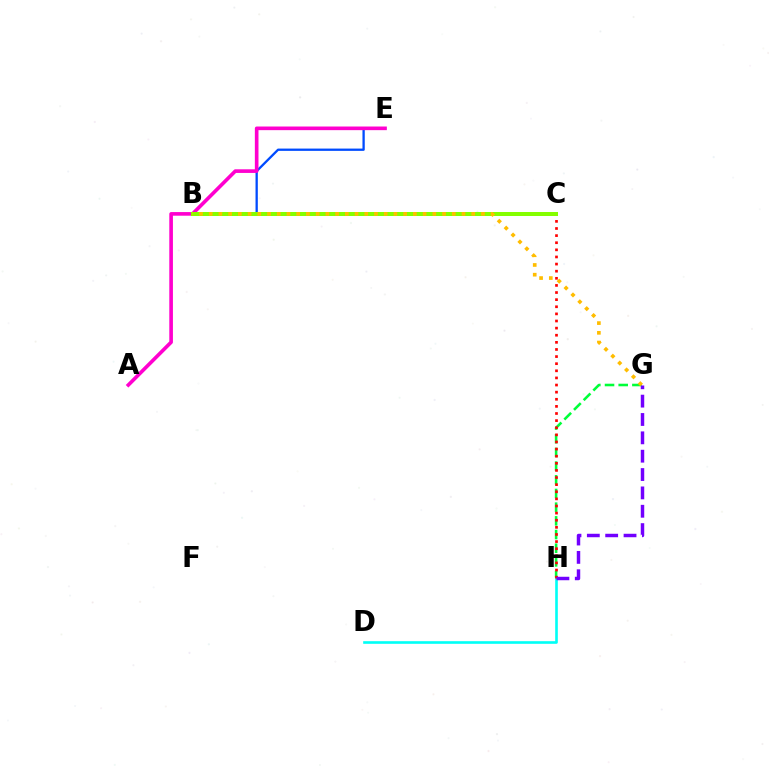{('B', 'E'): [{'color': '#004bff', 'line_style': 'solid', 'thickness': 1.65}], ('D', 'H'): [{'color': '#00fff6', 'line_style': 'solid', 'thickness': 1.89}], ('A', 'E'): [{'color': '#ff00cf', 'line_style': 'solid', 'thickness': 2.62}], ('G', 'H'): [{'color': '#00ff39', 'line_style': 'dashed', 'thickness': 1.86}, {'color': '#7200ff', 'line_style': 'dashed', 'thickness': 2.49}], ('C', 'H'): [{'color': '#ff0000', 'line_style': 'dotted', 'thickness': 1.93}], ('B', 'C'): [{'color': '#84ff00', 'line_style': 'solid', 'thickness': 2.89}], ('B', 'G'): [{'color': '#ffbd00', 'line_style': 'dotted', 'thickness': 2.64}]}